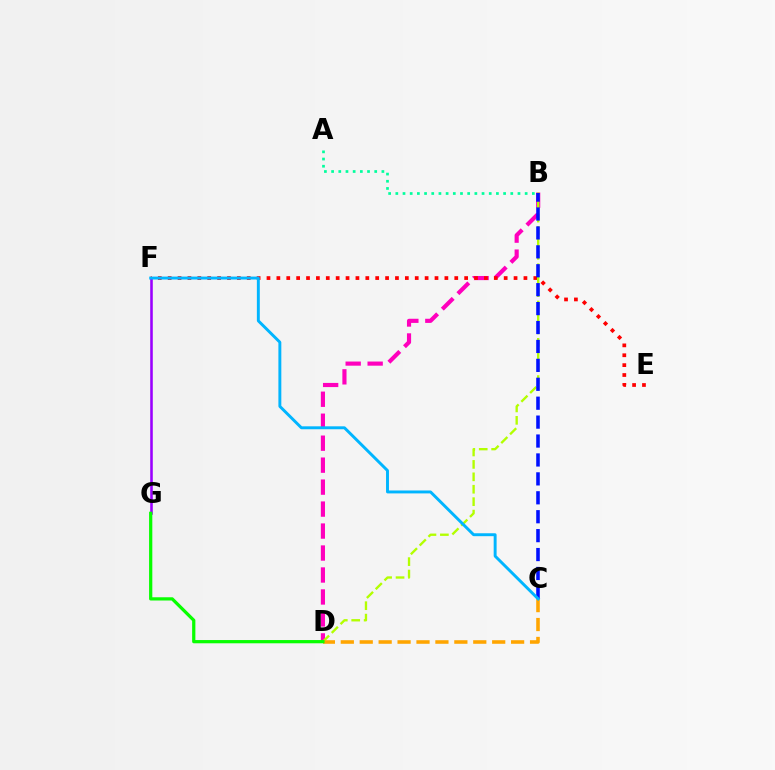{('B', 'D'): [{'color': '#ff00bd', 'line_style': 'dashed', 'thickness': 2.98}, {'color': '#b3ff00', 'line_style': 'dashed', 'thickness': 1.69}], ('E', 'F'): [{'color': '#ff0000', 'line_style': 'dotted', 'thickness': 2.69}], ('C', 'D'): [{'color': '#ffa500', 'line_style': 'dashed', 'thickness': 2.57}], ('F', 'G'): [{'color': '#9b00ff', 'line_style': 'solid', 'thickness': 1.85}], ('B', 'C'): [{'color': '#0010ff', 'line_style': 'dashed', 'thickness': 2.57}], ('D', 'G'): [{'color': '#08ff00', 'line_style': 'solid', 'thickness': 2.33}], ('C', 'F'): [{'color': '#00b5ff', 'line_style': 'solid', 'thickness': 2.11}], ('A', 'B'): [{'color': '#00ff9d', 'line_style': 'dotted', 'thickness': 1.95}]}